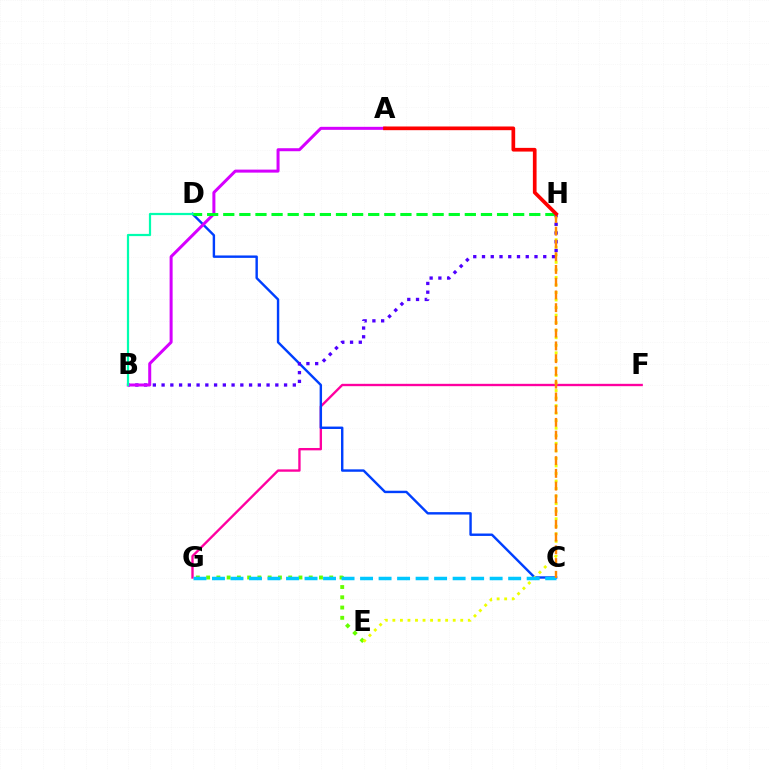{('F', 'G'): [{'color': '#ff00a0', 'line_style': 'solid', 'thickness': 1.7}], ('C', 'D'): [{'color': '#003fff', 'line_style': 'solid', 'thickness': 1.74}], ('E', 'G'): [{'color': '#66ff00', 'line_style': 'dotted', 'thickness': 2.79}], ('E', 'H'): [{'color': '#eeff00', 'line_style': 'dotted', 'thickness': 2.05}], ('B', 'H'): [{'color': '#4f00ff', 'line_style': 'dotted', 'thickness': 2.38}], ('A', 'B'): [{'color': '#d600ff', 'line_style': 'solid', 'thickness': 2.17}], ('B', 'D'): [{'color': '#00ffaf', 'line_style': 'solid', 'thickness': 1.6}], ('C', 'G'): [{'color': '#00c7ff', 'line_style': 'dashed', 'thickness': 2.51}], ('D', 'H'): [{'color': '#00ff27', 'line_style': 'dashed', 'thickness': 2.19}], ('C', 'H'): [{'color': '#ff8800', 'line_style': 'dashed', 'thickness': 1.73}], ('A', 'H'): [{'color': '#ff0000', 'line_style': 'solid', 'thickness': 2.66}]}